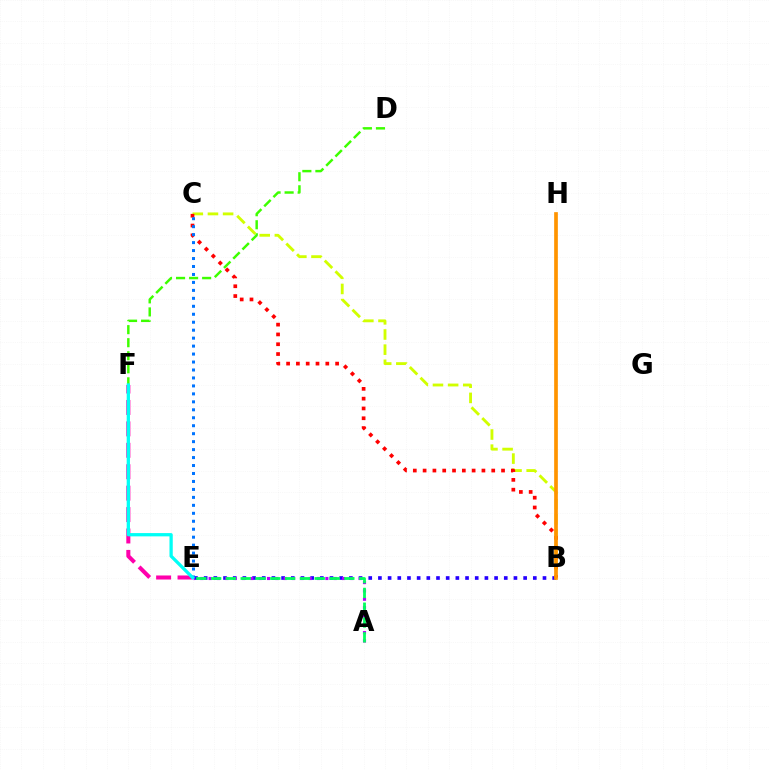{('D', 'F'): [{'color': '#3dff00', 'line_style': 'dashed', 'thickness': 1.77}], ('E', 'F'): [{'color': '#ff00ac', 'line_style': 'dashed', 'thickness': 2.91}, {'color': '#00fff6', 'line_style': 'solid', 'thickness': 2.36}], ('B', 'E'): [{'color': '#2500ff', 'line_style': 'dotted', 'thickness': 2.63}], ('B', 'C'): [{'color': '#d1ff00', 'line_style': 'dashed', 'thickness': 2.06}, {'color': '#ff0000', 'line_style': 'dotted', 'thickness': 2.66}], ('A', 'E'): [{'color': '#b900ff', 'line_style': 'dotted', 'thickness': 2.27}, {'color': '#00ff5c', 'line_style': 'dashed', 'thickness': 2.01}], ('B', 'H'): [{'color': '#ff9400', 'line_style': 'solid', 'thickness': 2.66}], ('C', 'E'): [{'color': '#0074ff', 'line_style': 'dotted', 'thickness': 2.16}]}